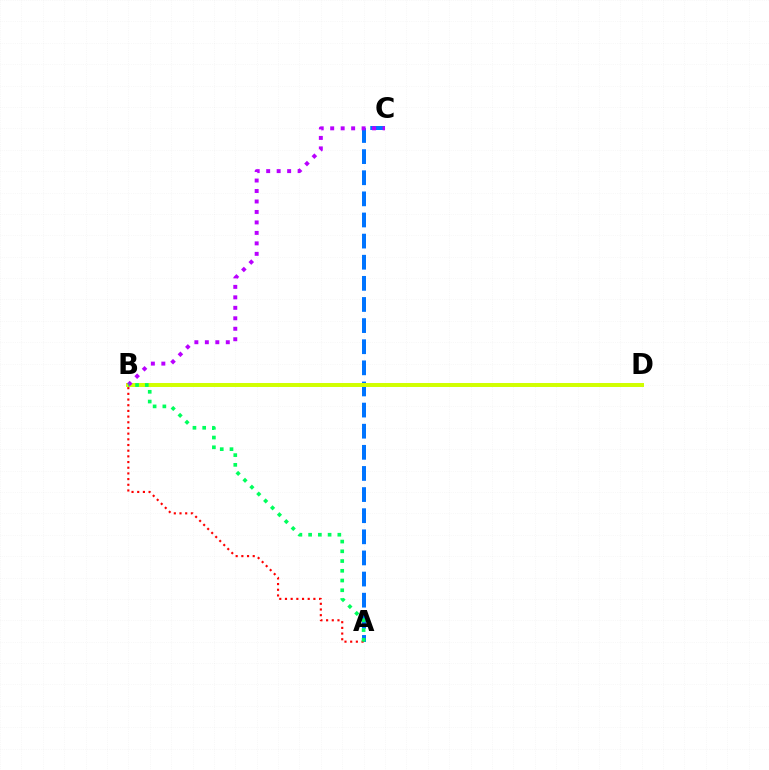{('A', 'C'): [{'color': '#0074ff', 'line_style': 'dashed', 'thickness': 2.87}], ('B', 'D'): [{'color': '#d1ff00', 'line_style': 'solid', 'thickness': 2.85}], ('B', 'C'): [{'color': '#b900ff', 'line_style': 'dotted', 'thickness': 2.85}], ('A', 'B'): [{'color': '#ff0000', 'line_style': 'dotted', 'thickness': 1.54}, {'color': '#00ff5c', 'line_style': 'dotted', 'thickness': 2.65}]}